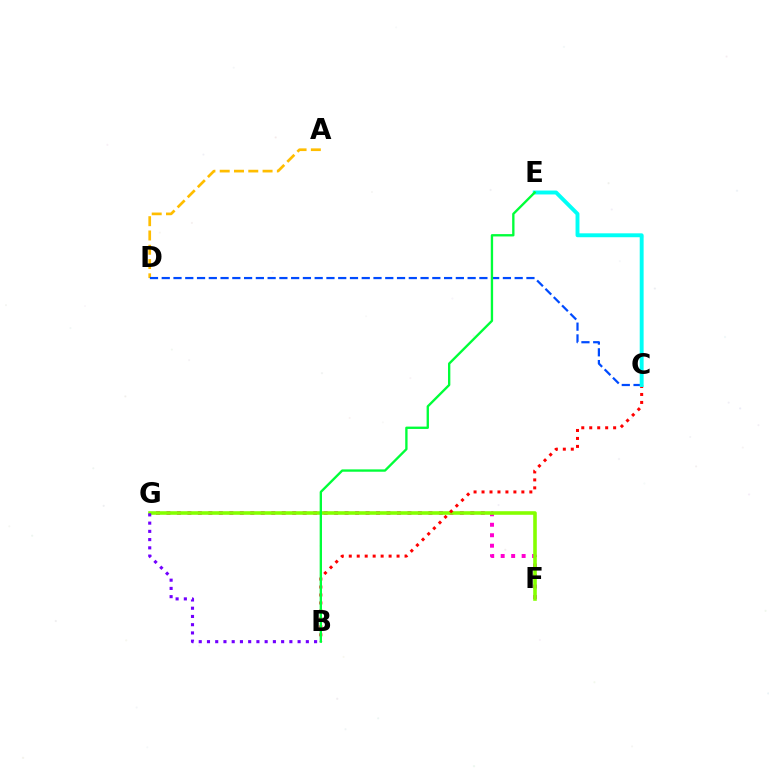{('F', 'G'): [{'color': '#ff00cf', 'line_style': 'dotted', 'thickness': 2.85}, {'color': '#84ff00', 'line_style': 'solid', 'thickness': 2.58}], ('A', 'D'): [{'color': '#ffbd00', 'line_style': 'dashed', 'thickness': 1.94}], ('C', 'D'): [{'color': '#004bff', 'line_style': 'dashed', 'thickness': 1.6}], ('B', 'C'): [{'color': '#ff0000', 'line_style': 'dotted', 'thickness': 2.16}], ('C', 'E'): [{'color': '#00fff6', 'line_style': 'solid', 'thickness': 2.81}], ('B', 'E'): [{'color': '#00ff39', 'line_style': 'solid', 'thickness': 1.69}], ('B', 'G'): [{'color': '#7200ff', 'line_style': 'dotted', 'thickness': 2.24}]}